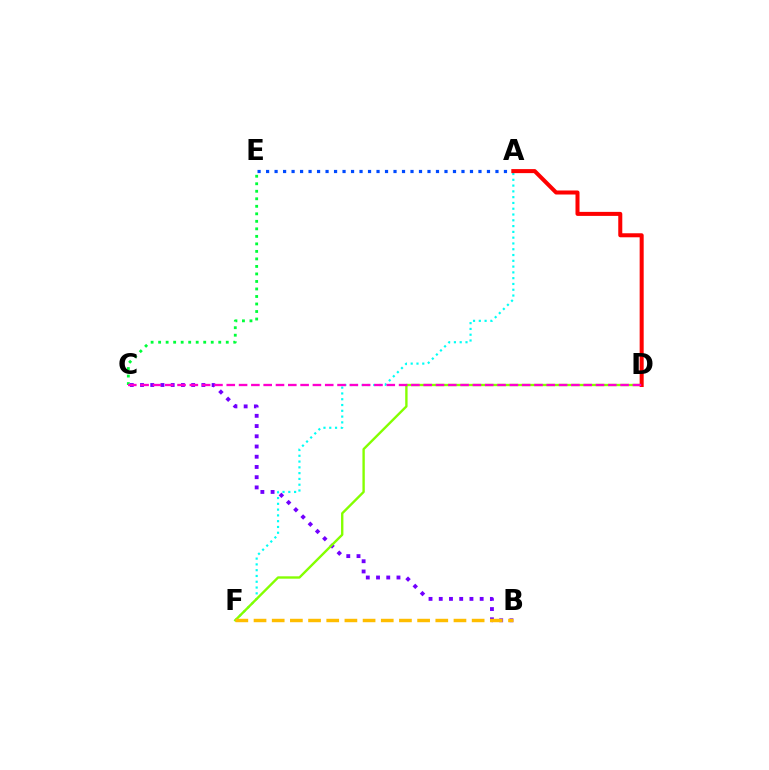{('A', 'F'): [{'color': '#00fff6', 'line_style': 'dotted', 'thickness': 1.57}], ('C', 'E'): [{'color': '#00ff39', 'line_style': 'dotted', 'thickness': 2.04}], ('A', 'E'): [{'color': '#004bff', 'line_style': 'dotted', 'thickness': 2.31}], ('B', 'C'): [{'color': '#7200ff', 'line_style': 'dotted', 'thickness': 2.78}], ('D', 'F'): [{'color': '#84ff00', 'line_style': 'solid', 'thickness': 1.71}], ('A', 'D'): [{'color': '#ff0000', 'line_style': 'solid', 'thickness': 2.9}], ('B', 'F'): [{'color': '#ffbd00', 'line_style': 'dashed', 'thickness': 2.47}], ('C', 'D'): [{'color': '#ff00cf', 'line_style': 'dashed', 'thickness': 1.67}]}